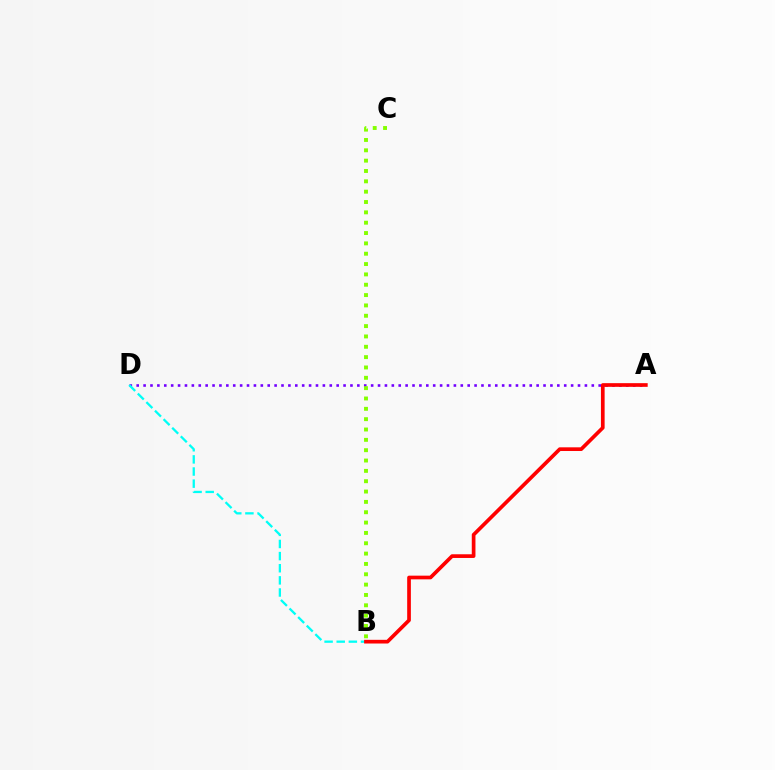{('A', 'D'): [{'color': '#7200ff', 'line_style': 'dotted', 'thickness': 1.87}], ('B', 'C'): [{'color': '#84ff00', 'line_style': 'dotted', 'thickness': 2.81}], ('B', 'D'): [{'color': '#00fff6', 'line_style': 'dashed', 'thickness': 1.65}], ('A', 'B'): [{'color': '#ff0000', 'line_style': 'solid', 'thickness': 2.66}]}